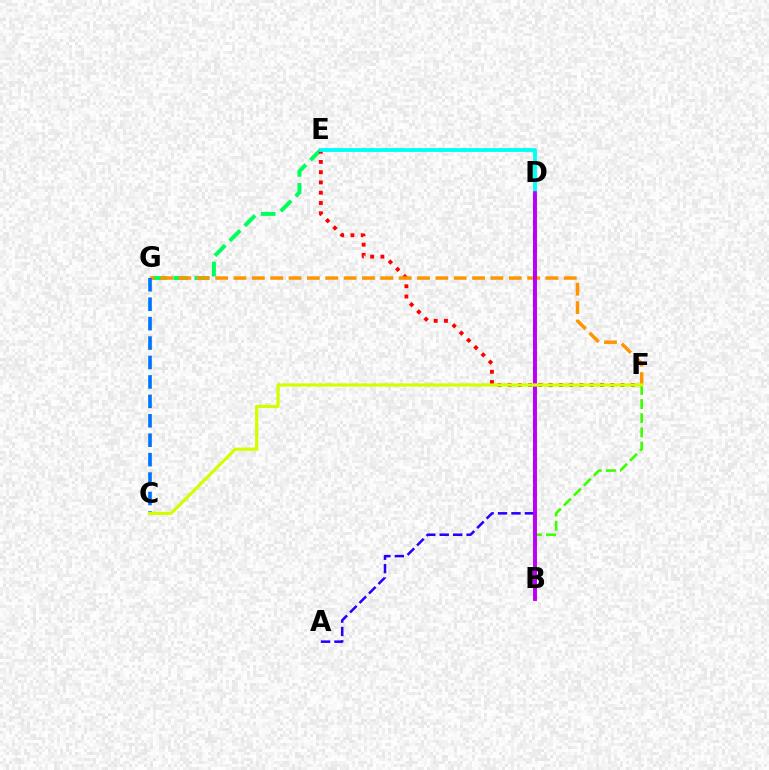{('B', 'F'): [{'color': '#3dff00', 'line_style': 'dashed', 'thickness': 1.92}], ('E', 'G'): [{'color': '#00ff5c', 'line_style': 'dashed', 'thickness': 2.87}], ('E', 'F'): [{'color': '#ff0000', 'line_style': 'dotted', 'thickness': 2.79}], ('F', 'G'): [{'color': '#ff9400', 'line_style': 'dashed', 'thickness': 2.49}], ('B', 'D'): [{'color': '#ff00ac', 'line_style': 'solid', 'thickness': 2.72}, {'color': '#b900ff', 'line_style': 'solid', 'thickness': 2.59}], ('A', 'D'): [{'color': '#2500ff', 'line_style': 'dashed', 'thickness': 1.82}], ('C', 'G'): [{'color': '#0074ff', 'line_style': 'dashed', 'thickness': 2.64}], ('D', 'E'): [{'color': '#00fff6', 'line_style': 'solid', 'thickness': 2.77}], ('C', 'F'): [{'color': '#d1ff00', 'line_style': 'solid', 'thickness': 2.31}]}